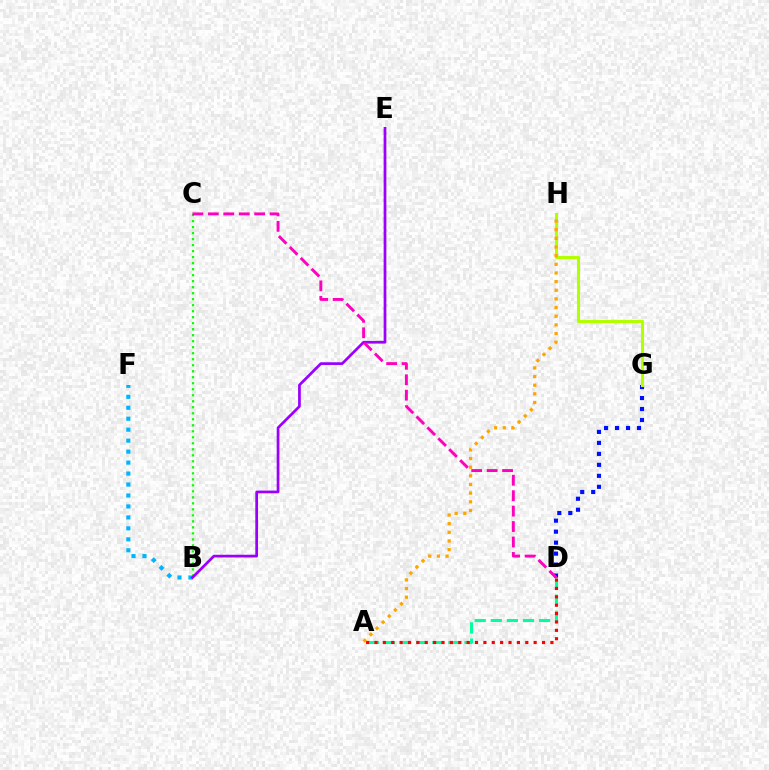{('B', 'F'): [{'color': '#00b5ff', 'line_style': 'dotted', 'thickness': 2.98}], ('D', 'G'): [{'color': '#0010ff', 'line_style': 'dotted', 'thickness': 2.98}], ('A', 'D'): [{'color': '#00ff9d', 'line_style': 'dashed', 'thickness': 2.19}, {'color': '#ff0000', 'line_style': 'dotted', 'thickness': 2.28}], ('B', 'C'): [{'color': '#08ff00', 'line_style': 'dotted', 'thickness': 1.63}], ('B', 'E'): [{'color': '#9b00ff', 'line_style': 'solid', 'thickness': 1.96}], ('C', 'D'): [{'color': '#ff00bd', 'line_style': 'dashed', 'thickness': 2.1}], ('G', 'H'): [{'color': '#b3ff00', 'line_style': 'solid', 'thickness': 2.23}], ('A', 'H'): [{'color': '#ffa500', 'line_style': 'dotted', 'thickness': 2.35}]}